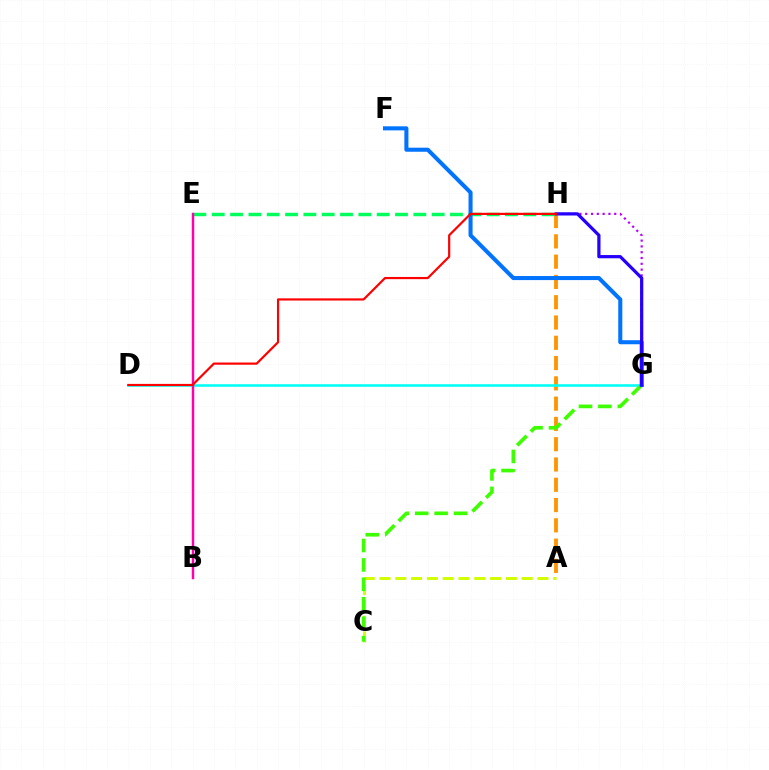{('A', 'H'): [{'color': '#ff9400', 'line_style': 'dashed', 'thickness': 2.76}], ('E', 'H'): [{'color': '#00ff5c', 'line_style': 'dashed', 'thickness': 2.49}], ('A', 'C'): [{'color': '#d1ff00', 'line_style': 'dashed', 'thickness': 2.15}], ('D', 'G'): [{'color': '#00fff6', 'line_style': 'solid', 'thickness': 1.85}], ('B', 'E'): [{'color': '#ff00ac', 'line_style': 'solid', 'thickness': 1.76}], ('C', 'G'): [{'color': '#3dff00', 'line_style': 'dashed', 'thickness': 2.64}], ('G', 'H'): [{'color': '#b900ff', 'line_style': 'dotted', 'thickness': 1.58}, {'color': '#2500ff', 'line_style': 'solid', 'thickness': 2.32}], ('F', 'G'): [{'color': '#0074ff', 'line_style': 'solid', 'thickness': 2.92}], ('D', 'H'): [{'color': '#ff0000', 'line_style': 'solid', 'thickness': 1.58}]}